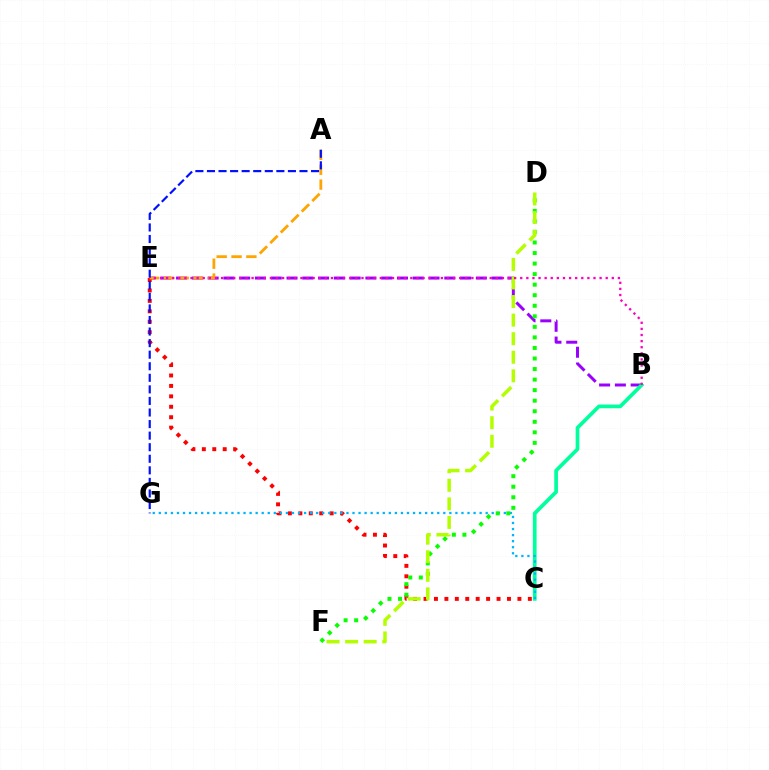{('B', 'E'): [{'color': '#9b00ff', 'line_style': 'dashed', 'thickness': 2.14}, {'color': '#ff00bd', 'line_style': 'dotted', 'thickness': 1.66}], ('C', 'E'): [{'color': '#ff0000', 'line_style': 'dotted', 'thickness': 2.83}], ('B', 'C'): [{'color': '#00ff9d', 'line_style': 'solid', 'thickness': 2.66}], ('A', 'E'): [{'color': '#ffa500', 'line_style': 'dashed', 'thickness': 2.02}], ('A', 'G'): [{'color': '#0010ff', 'line_style': 'dashed', 'thickness': 1.57}], ('C', 'G'): [{'color': '#00b5ff', 'line_style': 'dotted', 'thickness': 1.64}], ('D', 'F'): [{'color': '#08ff00', 'line_style': 'dotted', 'thickness': 2.87}, {'color': '#b3ff00', 'line_style': 'dashed', 'thickness': 2.52}]}